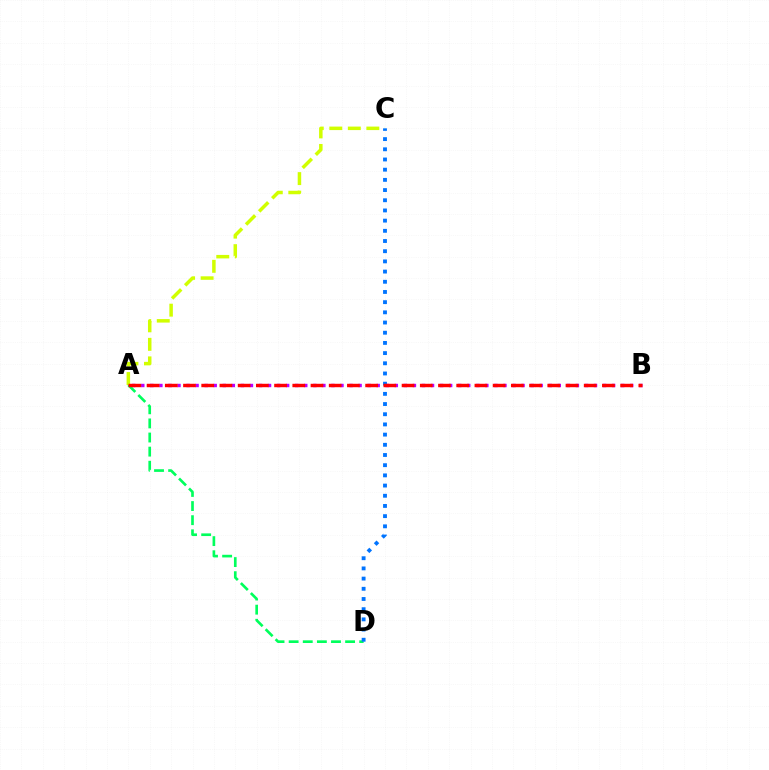{('A', 'B'): [{'color': '#b900ff', 'line_style': 'dotted', 'thickness': 2.46}, {'color': '#ff0000', 'line_style': 'dashed', 'thickness': 2.47}], ('A', 'D'): [{'color': '#00ff5c', 'line_style': 'dashed', 'thickness': 1.92}], ('A', 'C'): [{'color': '#d1ff00', 'line_style': 'dashed', 'thickness': 2.52}], ('C', 'D'): [{'color': '#0074ff', 'line_style': 'dotted', 'thickness': 2.77}]}